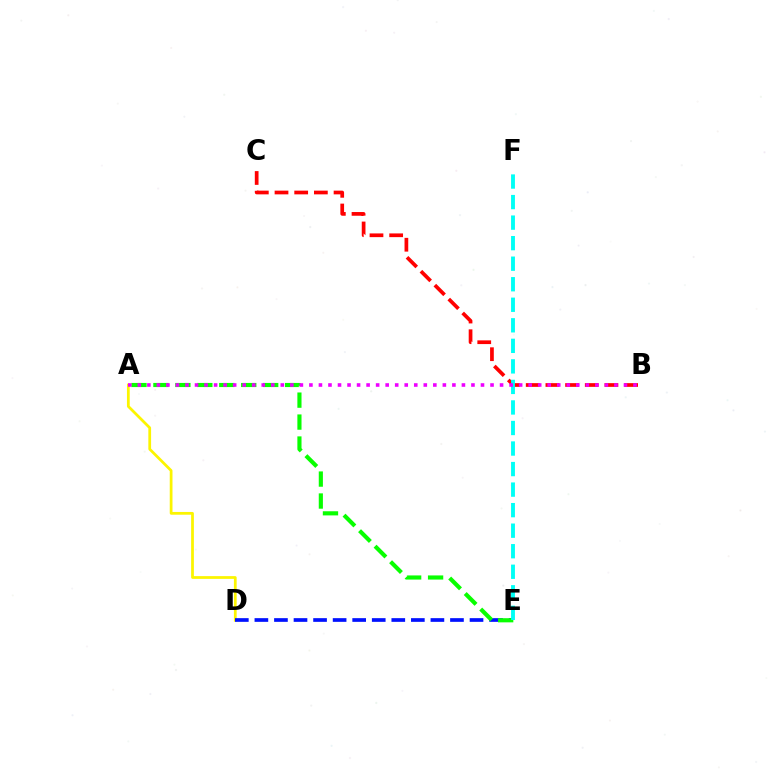{('B', 'C'): [{'color': '#ff0000', 'line_style': 'dashed', 'thickness': 2.67}], ('A', 'D'): [{'color': '#fcf500', 'line_style': 'solid', 'thickness': 1.98}], ('D', 'E'): [{'color': '#0010ff', 'line_style': 'dashed', 'thickness': 2.66}], ('A', 'E'): [{'color': '#08ff00', 'line_style': 'dashed', 'thickness': 2.98}], ('E', 'F'): [{'color': '#00fff6', 'line_style': 'dashed', 'thickness': 2.79}], ('A', 'B'): [{'color': '#ee00ff', 'line_style': 'dotted', 'thickness': 2.59}]}